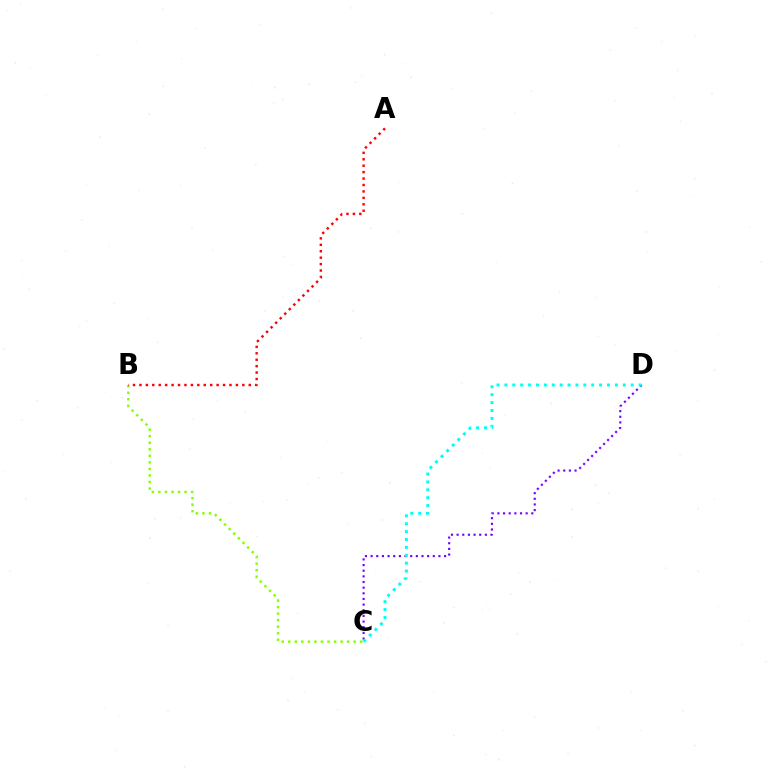{('B', 'C'): [{'color': '#84ff00', 'line_style': 'dotted', 'thickness': 1.78}], ('C', 'D'): [{'color': '#7200ff', 'line_style': 'dotted', 'thickness': 1.54}, {'color': '#00fff6', 'line_style': 'dotted', 'thickness': 2.14}], ('A', 'B'): [{'color': '#ff0000', 'line_style': 'dotted', 'thickness': 1.75}]}